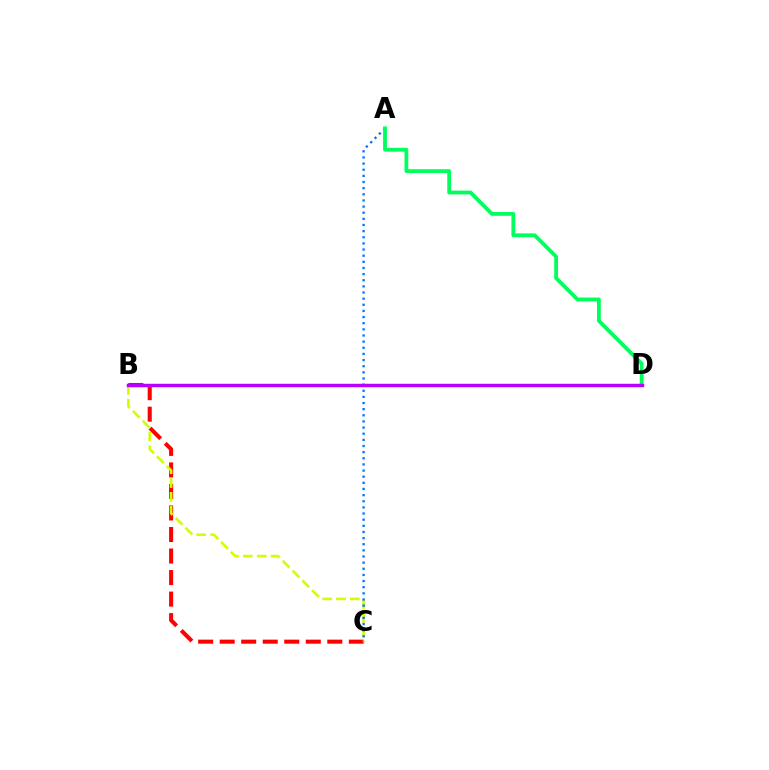{('B', 'C'): [{'color': '#ff0000', 'line_style': 'dashed', 'thickness': 2.92}, {'color': '#d1ff00', 'line_style': 'dashed', 'thickness': 1.88}], ('A', 'C'): [{'color': '#0074ff', 'line_style': 'dotted', 'thickness': 1.67}], ('A', 'D'): [{'color': '#00ff5c', 'line_style': 'solid', 'thickness': 2.74}], ('B', 'D'): [{'color': '#b900ff', 'line_style': 'solid', 'thickness': 2.49}]}